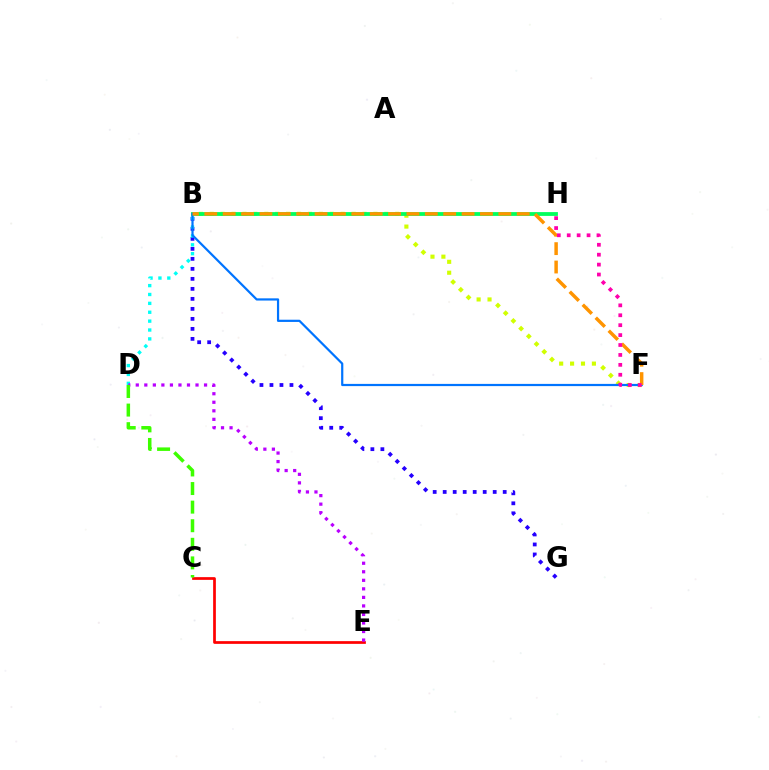{('C', 'E'): [{'color': '#ff0000', 'line_style': 'solid', 'thickness': 1.96}], ('B', 'G'): [{'color': '#2500ff', 'line_style': 'dotted', 'thickness': 2.72}], ('B', 'F'): [{'color': '#d1ff00', 'line_style': 'dotted', 'thickness': 2.96}, {'color': '#0074ff', 'line_style': 'solid', 'thickness': 1.59}, {'color': '#ff9400', 'line_style': 'dashed', 'thickness': 2.5}], ('B', 'D'): [{'color': '#00fff6', 'line_style': 'dotted', 'thickness': 2.41}], ('B', 'H'): [{'color': '#00ff5c', 'line_style': 'solid', 'thickness': 2.74}], ('F', 'H'): [{'color': '#ff00ac', 'line_style': 'dotted', 'thickness': 2.69}], ('D', 'E'): [{'color': '#b900ff', 'line_style': 'dotted', 'thickness': 2.32}], ('C', 'D'): [{'color': '#3dff00', 'line_style': 'dashed', 'thickness': 2.52}]}